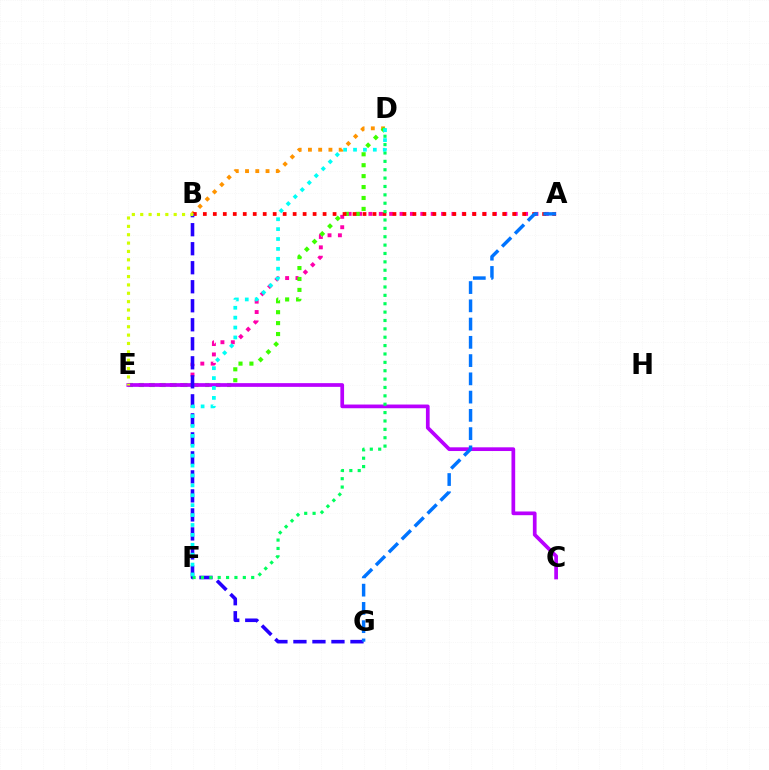{('B', 'D'): [{'color': '#ff9400', 'line_style': 'dotted', 'thickness': 2.78}], ('A', 'E'): [{'color': '#ff00ac', 'line_style': 'dotted', 'thickness': 2.82}], ('D', 'E'): [{'color': '#3dff00', 'line_style': 'dotted', 'thickness': 2.97}], ('A', 'B'): [{'color': '#ff0000', 'line_style': 'dotted', 'thickness': 2.71}], ('C', 'E'): [{'color': '#b900ff', 'line_style': 'solid', 'thickness': 2.67}], ('B', 'G'): [{'color': '#2500ff', 'line_style': 'dashed', 'thickness': 2.58}], ('D', 'F'): [{'color': '#00ff5c', 'line_style': 'dotted', 'thickness': 2.28}, {'color': '#00fff6', 'line_style': 'dotted', 'thickness': 2.69}], ('A', 'G'): [{'color': '#0074ff', 'line_style': 'dashed', 'thickness': 2.48}], ('B', 'E'): [{'color': '#d1ff00', 'line_style': 'dotted', 'thickness': 2.27}]}